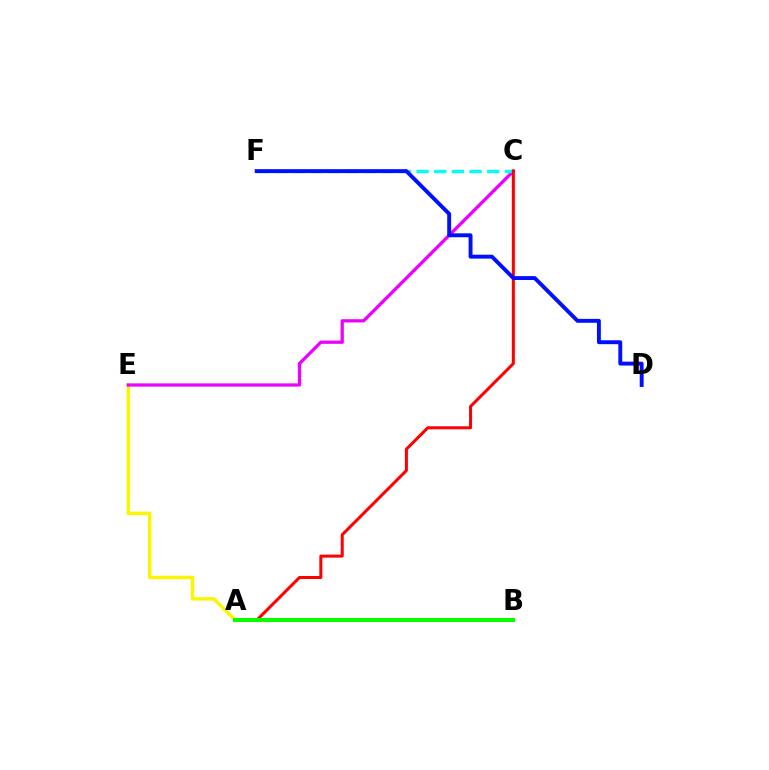{('A', 'E'): [{'color': '#fcf500', 'line_style': 'solid', 'thickness': 2.48}], ('C', 'E'): [{'color': '#ee00ff', 'line_style': 'solid', 'thickness': 2.35}], ('C', 'F'): [{'color': '#00fff6', 'line_style': 'dashed', 'thickness': 2.4}], ('A', 'C'): [{'color': '#ff0000', 'line_style': 'solid', 'thickness': 2.18}], ('A', 'B'): [{'color': '#08ff00', 'line_style': 'solid', 'thickness': 2.92}], ('D', 'F'): [{'color': '#0010ff', 'line_style': 'solid', 'thickness': 2.82}]}